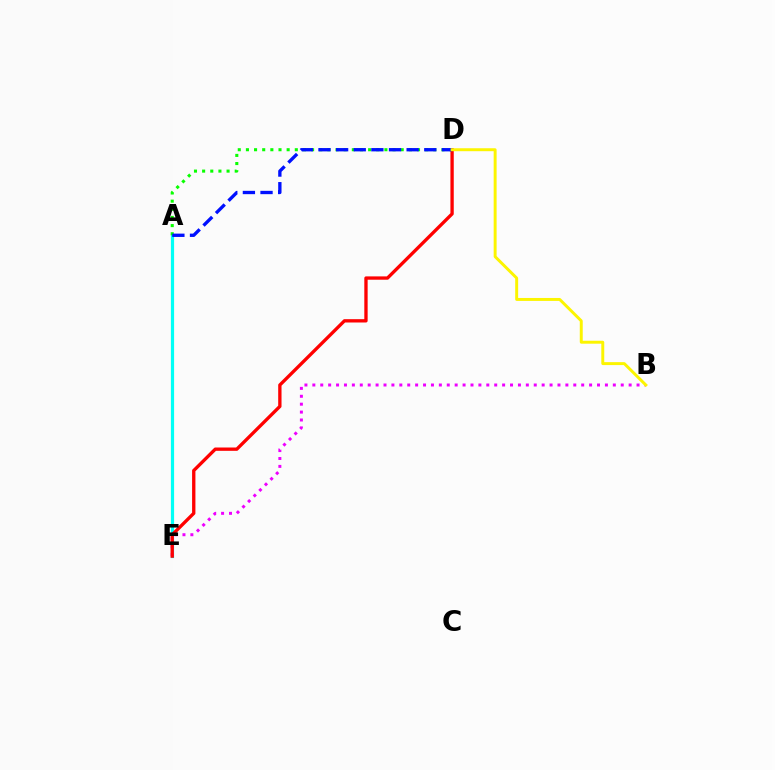{('A', 'E'): [{'color': '#00fff6', 'line_style': 'solid', 'thickness': 2.3}], ('A', 'D'): [{'color': '#08ff00', 'line_style': 'dotted', 'thickness': 2.21}, {'color': '#0010ff', 'line_style': 'dashed', 'thickness': 2.4}], ('B', 'E'): [{'color': '#ee00ff', 'line_style': 'dotted', 'thickness': 2.15}], ('D', 'E'): [{'color': '#ff0000', 'line_style': 'solid', 'thickness': 2.4}], ('B', 'D'): [{'color': '#fcf500', 'line_style': 'solid', 'thickness': 2.13}]}